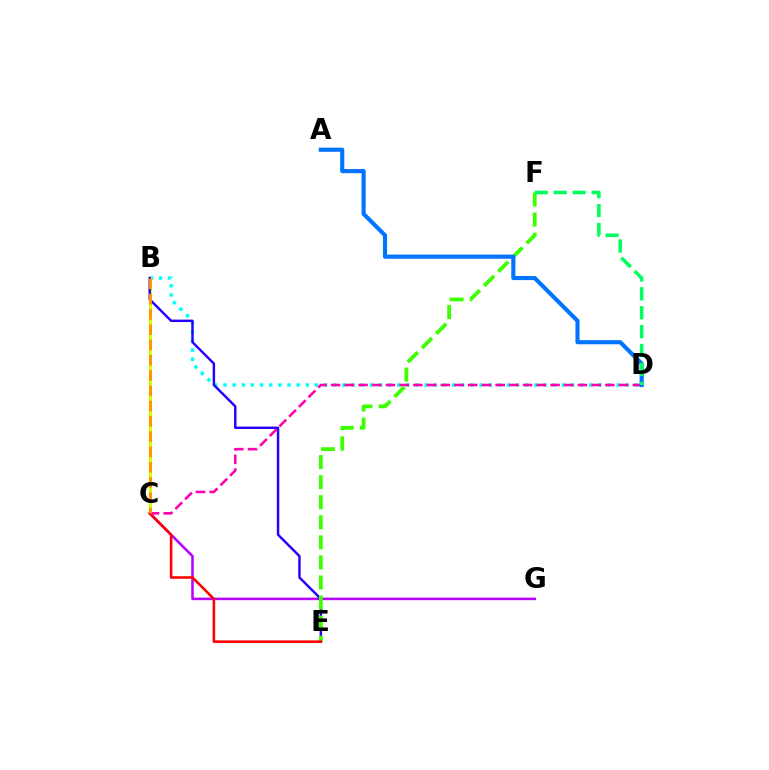{('B', 'D'): [{'color': '#00fff6', 'line_style': 'dotted', 'thickness': 2.48}], ('C', 'D'): [{'color': '#ff00ac', 'line_style': 'dashed', 'thickness': 1.86}], ('B', 'C'): [{'color': '#d1ff00', 'line_style': 'solid', 'thickness': 2.23}, {'color': '#ff9400', 'line_style': 'dashed', 'thickness': 2.08}], ('C', 'G'): [{'color': '#b900ff', 'line_style': 'solid', 'thickness': 1.83}], ('B', 'E'): [{'color': '#2500ff', 'line_style': 'solid', 'thickness': 1.75}], ('E', 'F'): [{'color': '#3dff00', 'line_style': 'dashed', 'thickness': 2.73}], ('C', 'E'): [{'color': '#ff0000', 'line_style': 'solid', 'thickness': 1.85}], ('A', 'D'): [{'color': '#0074ff', 'line_style': 'solid', 'thickness': 2.96}], ('D', 'F'): [{'color': '#00ff5c', 'line_style': 'dashed', 'thickness': 2.57}]}